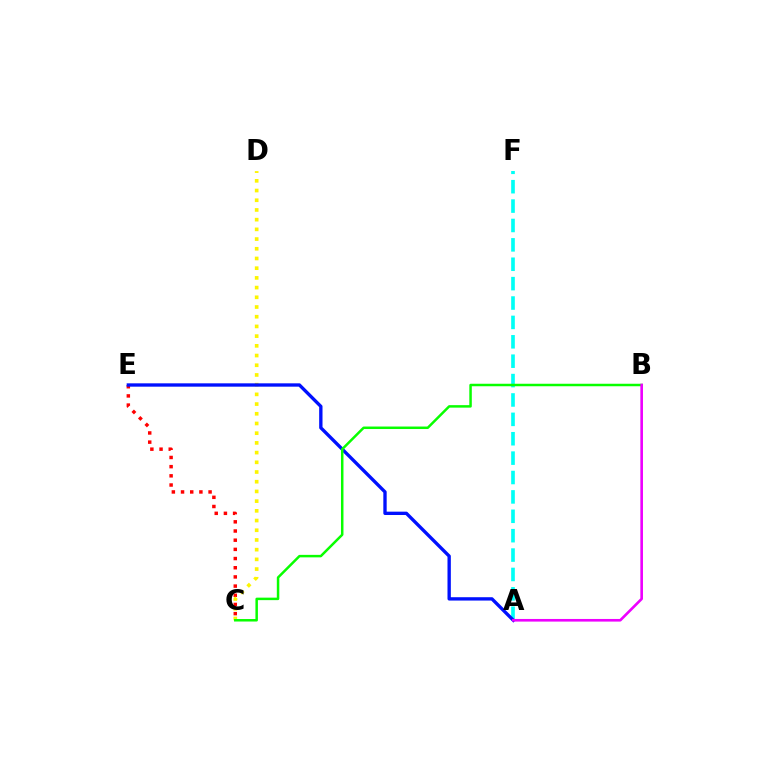{('A', 'F'): [{'color': '#00fff6', 'line_style': 'dashed', 'thickness': 2.63}], ('C', 'E'): [{'color': '#ff0000', 'line_style': 'dotted', 'thickness': 2.49}], ('C', 'D'): [{'color': '#fcf500', 'line_style': 'dotted', 'thickness': 2.64}], ('A', 'E'): [{'color': '#0010ff', 'line_style': 'solid', 'thickness': 2.41}], ('B', 'C'): [{'color': '#08ff00', 'line_style': 'solid', 'thickness': 1.79}], ('A', 'B'): [{'color': '#ee00ff', 'line_style': 'solid', 'thickness': 1.89}]}